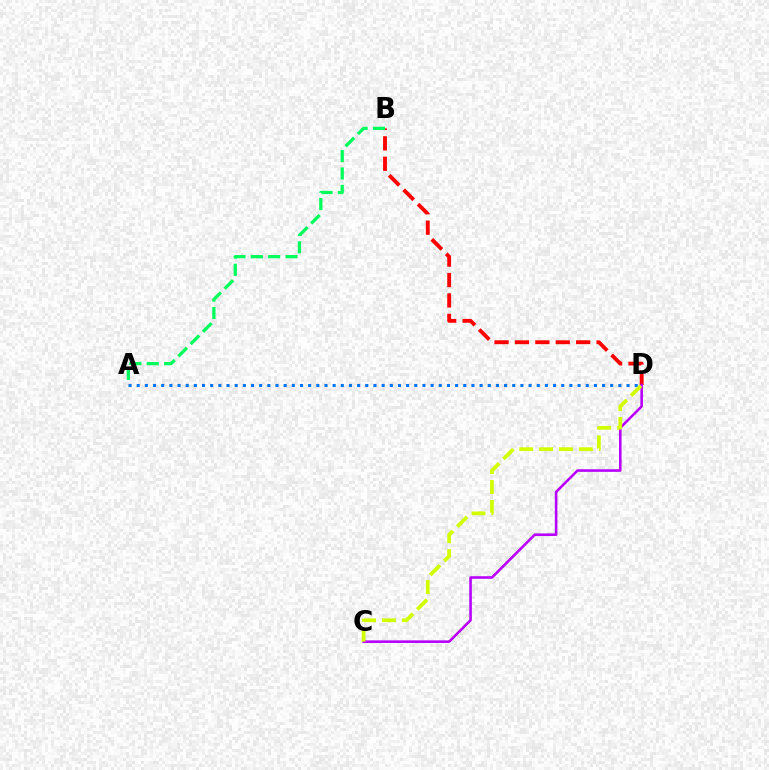{('B', 'D'): [{'color': '#ff0000', 'line_style': 'dashed', 'thickness': 2.77}], ('A', 'D'): [{'color': '#0074ff', 'line_style': 'dotted', 'thickness': 2.22}], ('C', 'D'): [{'color': '#b900ff', 'line_style': 'solid', 'thickness': 1.86}, {'color': '#d1ff00', 'line_style': 'dashed', 'thickness': 2.7}], ('A', 'B'): [{'color': '#00ff5c', 'line_style': 'dashed', 'thickness': 2.36}]}